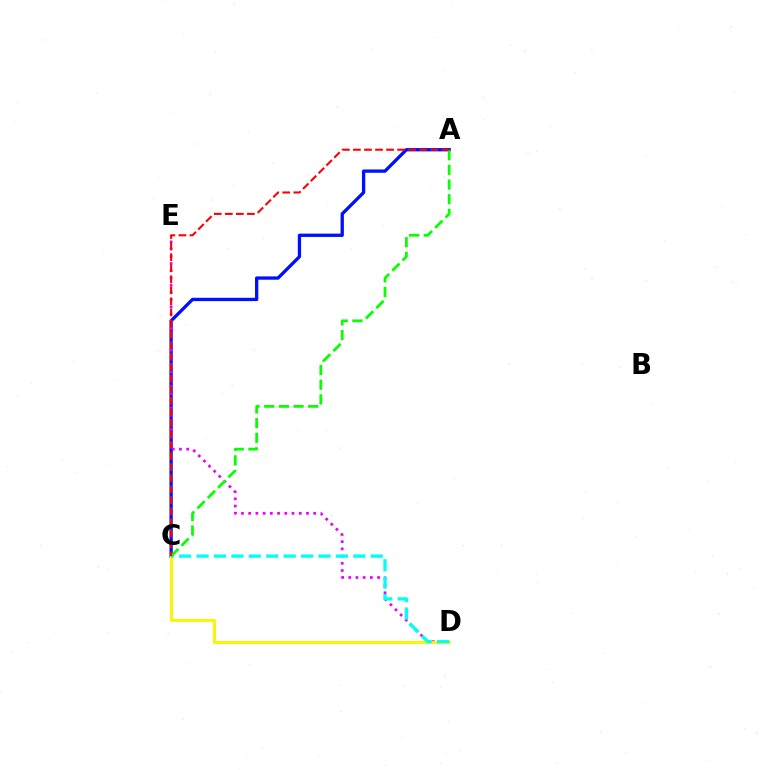{('A', 'C'): [{'color': '#0010ff', 'line_style': 'solid', 'thickness': 2.38}, {'color': '#08ff00', 'line_style': 'dashed', 'thickness': 1.99}, {'color': '#ff0000', 'line_style': 'dashed', 'thickness': 1.5}], ('D', 'E'): [{'color': '#ee00ff', 'line_style': 'dotted', 'thickness': 1.96}], ('C', 'D'): [{'color': '#fcf500', 'line_style': 'solid', 'thickness': 2.13}, {'color': '#00fff6', 'line_style': 'dashed', 'thickness': 2.37}]}